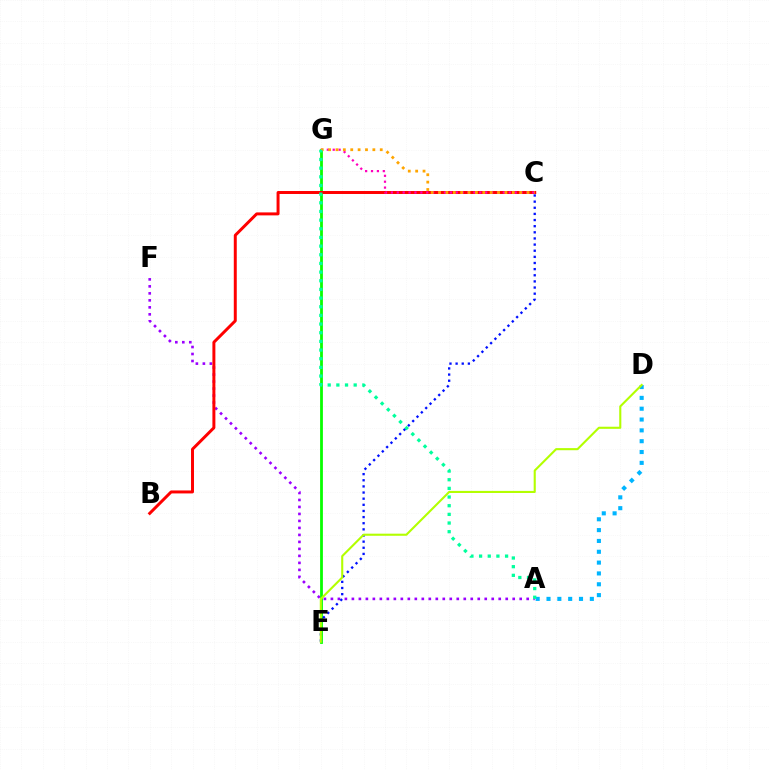{('A', 'F'): [{'color': '#9b00ff', 'line_style': 'dotted', 'thickness': 1.9}], ('E', 'G'): [{'color': '#08ff00', 'line_style': 'solid', 'thickness': 2.01}], ('C', 'E'): [{'color': '#0010ff', 'line_style': 'dotted', 'thickness': 1.67}], ('B', 'C'): [{'color': '#ff0000', 'line_style': 'solid', 'thickness': 2.14}], ('A', 'D'): [{'color': '#00b5ff', 'line_style': 'dotted', 'thickness': 2.94}], ('C', 'G'): [{'color': '#ff00bd', 'line_style': 'dotted', 'thickness': 1.6}, {'color': '#ffa500', 'line_style': 'dotted', 'thickness': 2.0}], ('D', 'E'): [{'color': '#b3ff00', 'line_style': 'solid', 'thickness': 1.51}], ('A', 'G'): [{'color': '#00ff9d', 'line_style': 'dotted', 'thickness': 2.35}]}